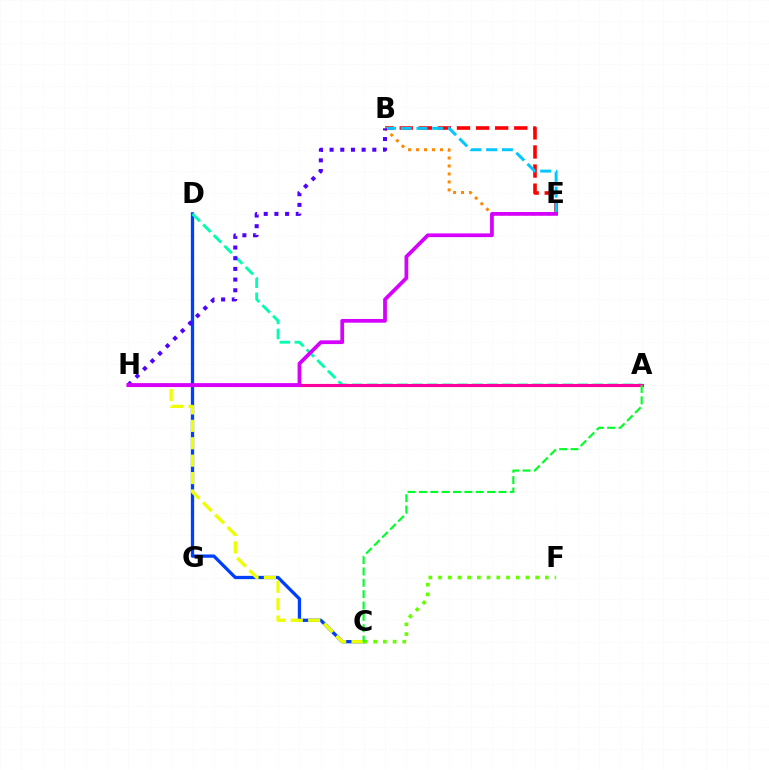{('B', 'E'): [{'color': '#ff0000', 'line_style': 'dashed', 'thickness': 2.59}, {'color': '#00c7ff', 'line_style': 'dashed', 'thickness': 2.14}, {'color': '#ff8800', 'line_style': 'dotted', 'thickness': 2.17}], ('C', 'D'): [{'color': '#003fff', 'line_style': 'solid', 'thickness': 2.37}], ('C', 'H'): [{'color': '#eeff00', 'line_style': 'dashed', 'thickness': 2.36}], ('A', 'D'): [{'color': '#00ffaf', 'line_style': 'dashed', 'thickness': 2.04}], ('A', 'H'): [{'color': '#ff00a0', 'line_style': 'solid', 'thickness': 2.26}], ('B', 'H'): [{'color': '#4f00ff', 'line_style': 'dotted', 'thickness': 2.9}], ('E', 'H'): [{'color': '#d600ff', 'line_style': 'solid', 'thickness': 2.69}], ('C', 'F'): [{'color': '#66ff00', 'line_style': 'dotted', 'thickness': 2.64}], ('A', 'C'): [{'color': '#00ff27', 'line_style': 'dashed', 'thickness': 1.54}]}